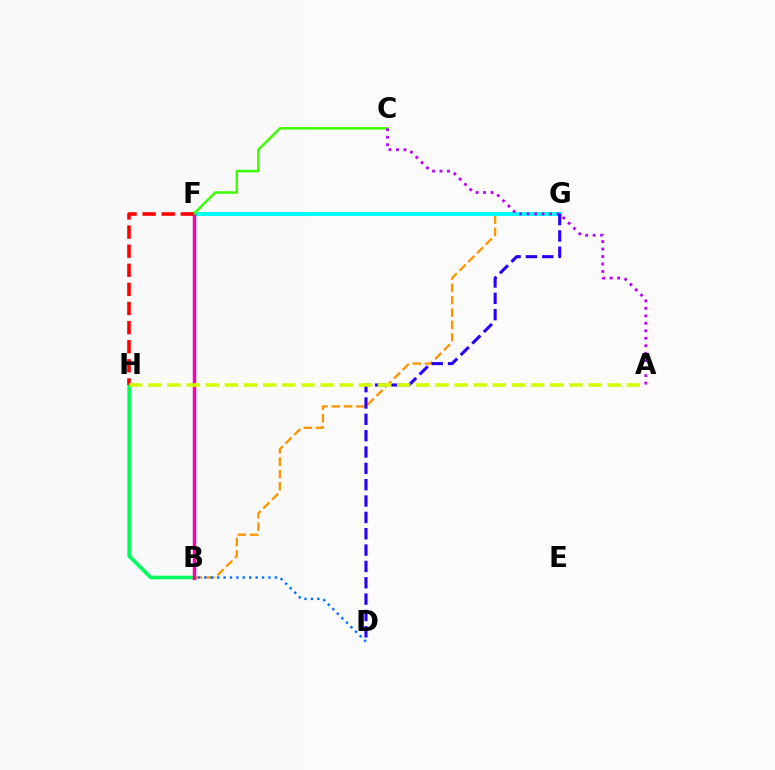{('B', 'G'): [{'color': '#ff9400', 'line_style': 'dashed', 'thickness': 1.67}], ('F', 'G'): [{'color': '#00fff6', 'line_style': 'solid', 'thickness': 2.92}], ('B', 'D'): [{'color': '#0074ff', 'line_style': 'dotted', 'thickness': 1.74}], ('B', 'H'): [{'color': '#00ff5c', 'line_style': 'solid', 'thickness': 2.62}], ('B', 'F'): [{'color': '#ff00ac', 'line_style': 'solid', 'thickness': 2.48}], ('C', 'F'): [{'color': '#3dff00', 'line_style': 'solid', 'thickness': 1.8}], ('F', 'H'): [{'color': '#ff0000', 'line_style': 'dashed', 'thickness': 2.6}], ('A', 'C'): [{'color': '#b900ff', 'line_style': 'dotted', 'thickness': 2.03}], ('D', 'G'): [{'color': '#2500ff', 'line_style': 'dashed', 'thickness': 2.22}], ('A', 'H'): [{'color': '#d1ff00', 'line_style': 'dashed', 'thickness': 2.6}]}